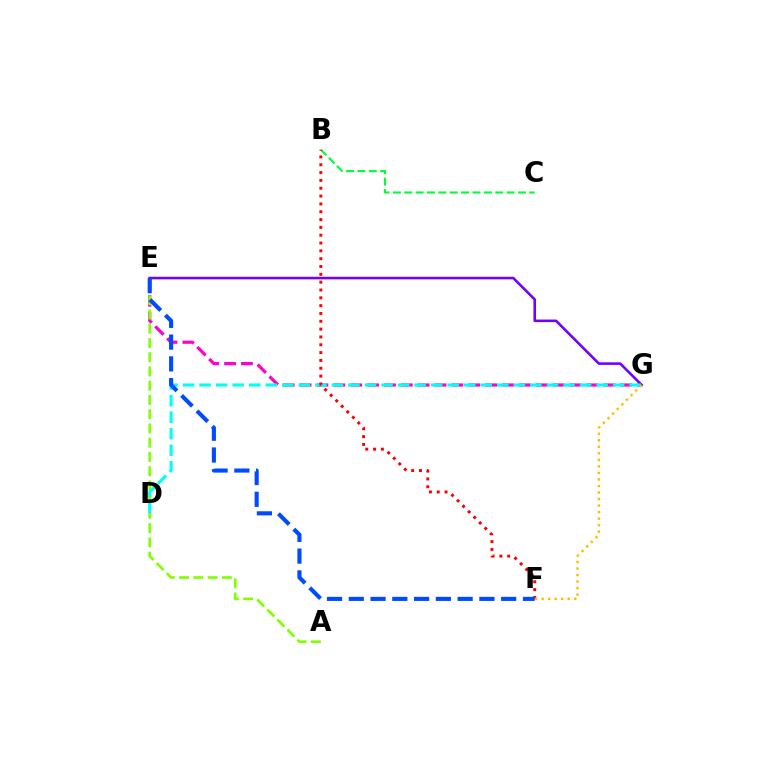{('E', 'G'): [{'color': '#ff00cf', 'line_style': 'dashed', 'thickness': 2.29}, {'color': '#7200ff', 'line_style': 'solid', 'thickness': 1.86}], ('A', 'E'): [{'color': '#84ff00', 'line_style': 'dashed', 'thickness': 1.93}], ('B', 'C'): [{'color': '#00ff39', 'line_style': 'dashed', 'thickness': 1.54}], ('D', 'G'): [{'color': '#00fff6', 'line_style': 'dashed', 'thickness': 2.25}], ('B', 'F'): [{'color': '#ff0000', 'line_style': 'dotted', 'thickness': 2.13}], ('F', 'G'): [{'color': '#ffbd00', 'line_style': 'dotted', 'thickness': 1.77}], ('E', 'F'): [{'color': '#004bff', 'line_style': 'dashed', 'thickness': 2.96}]}